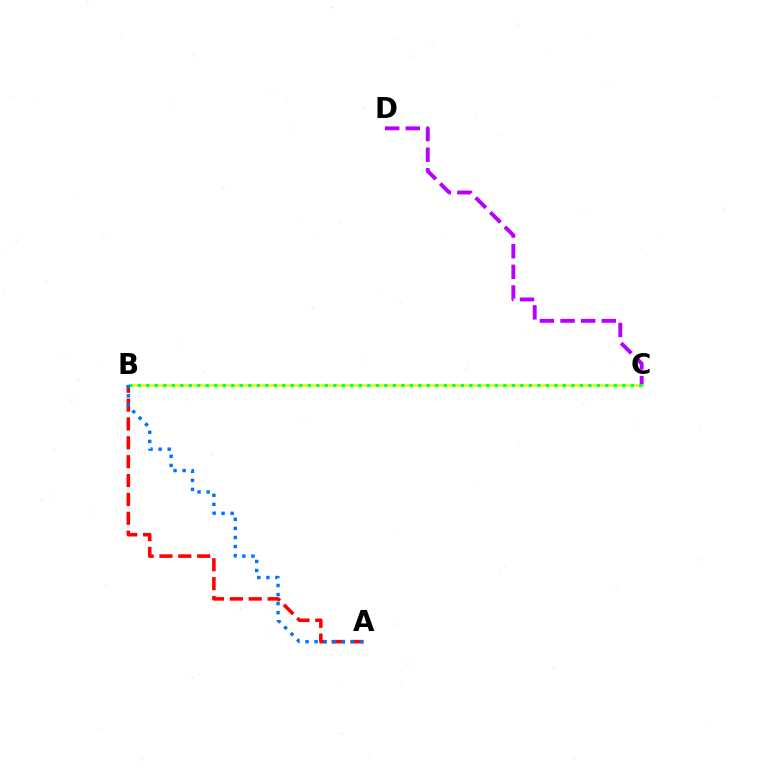{('C', 'D'): [{'color': '#b900ff', 'line_style': 'dashed', 'thickness': 2.8}], ('A', 'B'): [{'color': '#ff0000', 'line_style': 'dashed', 'thickness': 2.56}, {'color': '#0074ff', 'line_style': 'dotted', 'thickness': 2.47}], ('B', 'C'): [{'color': '#d1ff00', 'line_style': 'solid', 'thickness': 1.86}, {'color': '#00ff5c', 'line_style': 'dotted', 'thickness': 2.31}]}